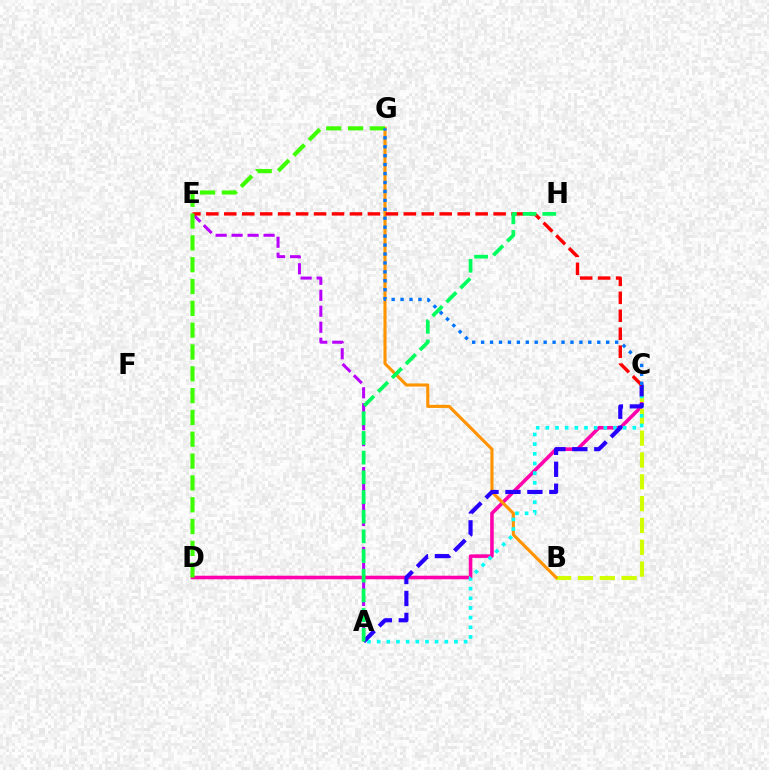{('C', 'D'): [{'color': '#ff00ac', 'line_style': 'solid', 'thickness': 2.56}], ('B', 'C'): [{'color': '#d1ff00', 'line_style': 'dashed', 'thickness': 2.96}], ('B', 'G'): [{'color': '#ff9400', 'line_style': 'solid', 'thickness': 2.24}], ('A', 'C'): [{'color': '#00fff6', 'line_style': 'dotted', 'thickness': 2.63}, {'color': '#2500ff', 'line_style': 'dashed', 'thickness': 2.98}], ('A', 'E'): [{'color': '#b900ff', 'line_style': 'dashed', 'thickness': 2.17}], ('C', 'E'): [{'color': '#ff0000', 'line_style': 'dashed', 'thickness': 2.44}], ('A', 'H'): [{'color': '#00ff5c', 'line_style': 'dashed', 'thickness': 2.67}], ('D', 'G'): [{'color': '#3dff00', 'line_style': 'dashed', 'thickness': 2.96}], ('C', 'G'): [{'color': '#0074ff', 'line_style': 'dotted', 'thickness': 2.43}]}